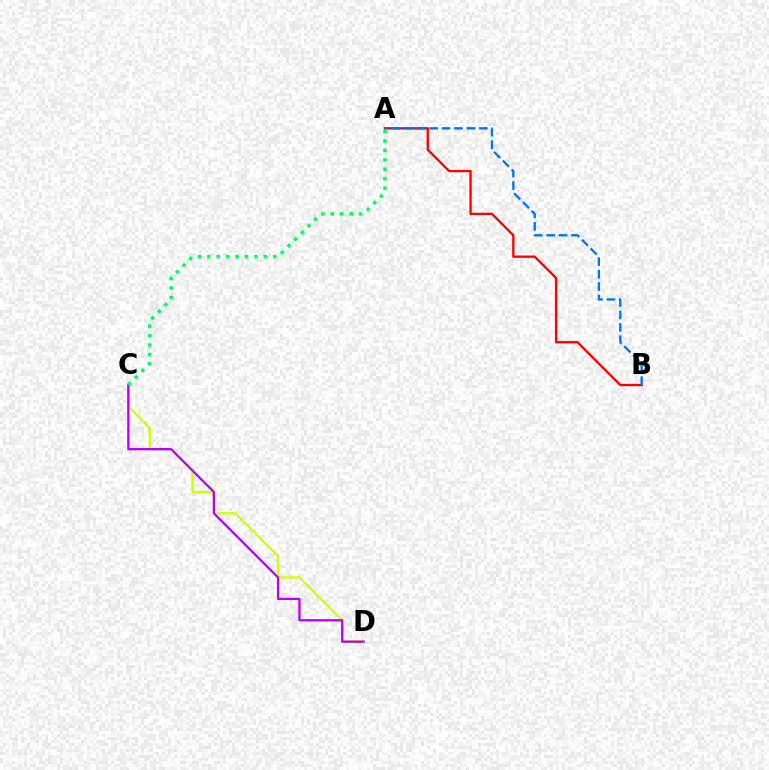{('C', 'D'): [{'color': '#d1ff00', 'line_style': 'solid', 'thickness': 1.65}, {'color': '#b900ff', 'line_style': 'solid', 'thickness': 1.65}], ('A', 'B'): [{'color': '#ff0000', 'line_style': 'solid', 'thickness': 1.68}, {'color': '#0074ff', 'line_style': 'dashed', 'thickness': 1.69}], ('A', 'C'): [{'color': '#00ff5c', 'line_style': 'dotted', 'thickness': 2.56}]}